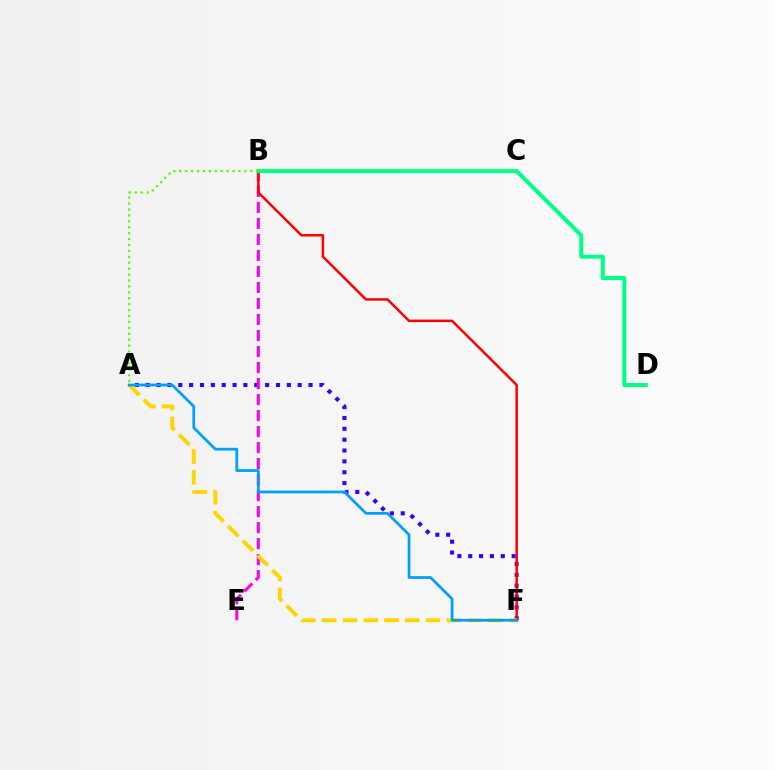{('A', 'F'): [{'color': '#3700ff', 'line_style': 'dotted', 'thickness': 2.95}, {'color': '#ffd500', 'line_style': 'dashed', 'thickness': 2.82}, {'color': '#009eff', 'line_style': 'solid', 'thickness': 1.97}], ('B', 'E'): [{'color': '#ff00ed', 'line_style': 'dashed', 'thickness': 2.17}], ('B', 'F'): [{'color': '#ff0000', 'line_style': 'solid', 'thickness': 1.79}], ('B', 'D'): [{'color': '#00ff86', 'line_style': 'solid', 'thickness': 2.88}], ('A', 'B'): [{'color': '#4fff00', 'line_style': 'dotted', 'thickness': 1.61}]}